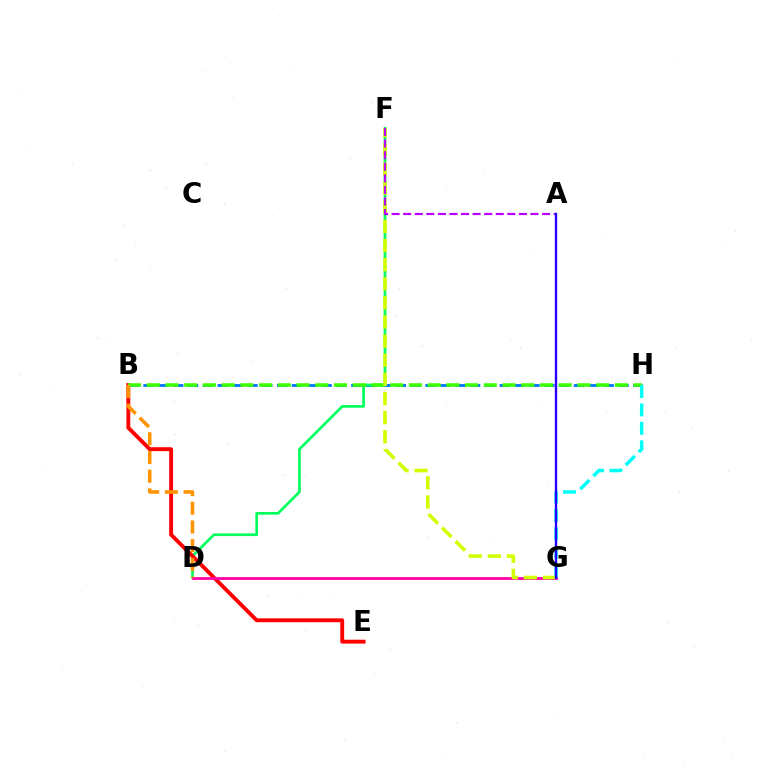{('B', 'H'): [{'color': '#0074ff', 'line_style': 'dashed', 'thickness': 2.02}, {'color': '#3dff00', 'line_style': 'dashed', 'thickness': 2.54}], ('D', 'F'): [{'color': '#00ff5c', 'line_style': 'solid', 'thickness': 1.93}], ('B', 'E'): [{'color': '#ff0000', 'line_style': 'solid', 'thickness': 2.8}], ('D', 'G'): [{'color': '#ff00ac', 'line_style': 'solid', 'thickness': 2.01}], ('G', 'H'): [{'color': '#00fff6', 'line_style': 'dashed', 'thickness': 2.51}], ('B', 'D'): [{'color': '#ff9400', 'line_style': 'dashed', 'thickness': 2.54}], ('F', 'G'): [{'color': '#d1ff00', 'line_style': 'dashed', 'thickness': 2.6}], ('A', 'F'): [{'color': '#b900ff', 'line_style': 'dashed', 'thickness': 1.57}], ('A', 'G'): [{'color': '#2500ff', 'line_style': 'solid', 'thickness': 1.71}]}